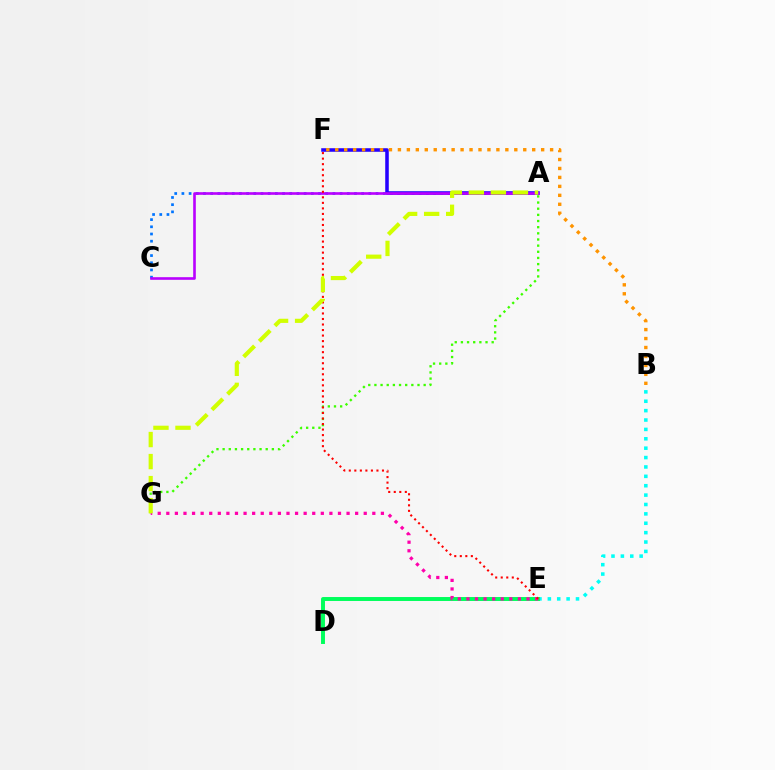{('A', 'G'): [{'color': '#3dff00', 'line_style': 'dotted', 'thickness': 1.67}, {'color': '#d1ff00', 'line_style': 'dashed', 'thickness': 2.99}], ('B', 'E'): [{'color': '#00fff6', 'line_style': 'dotted', 'thickness': 2.55}], ('A', 'C'): [{'color': '#0074ff', 'line_style': 'dotted', 'thickness': 1.95}, {'color': '#b900ff', 'line_style': 'solid', 'thickness': 1.89}], ('A', 'F'): [{'color': '#2500ff', 'line_style': 'solid', 'thickness': 2.55}], ('D', 'E'): [{'color': '#00ff5c', 'line_style': 'solid', 'thickness': 2.83}], ('B', 'F'): [{'color': '#ff9400', 'line_style': 'dotted', 'thickness': 2.43}], ('E', 'G'): [{'color': '#ff00ac', 'line_style': 'dotted', 'thickness': 2.33}], ('E', 'F'): [{'color': '#ff0000', 'line_style': 'dotted', 'thickness': 1.5}]}